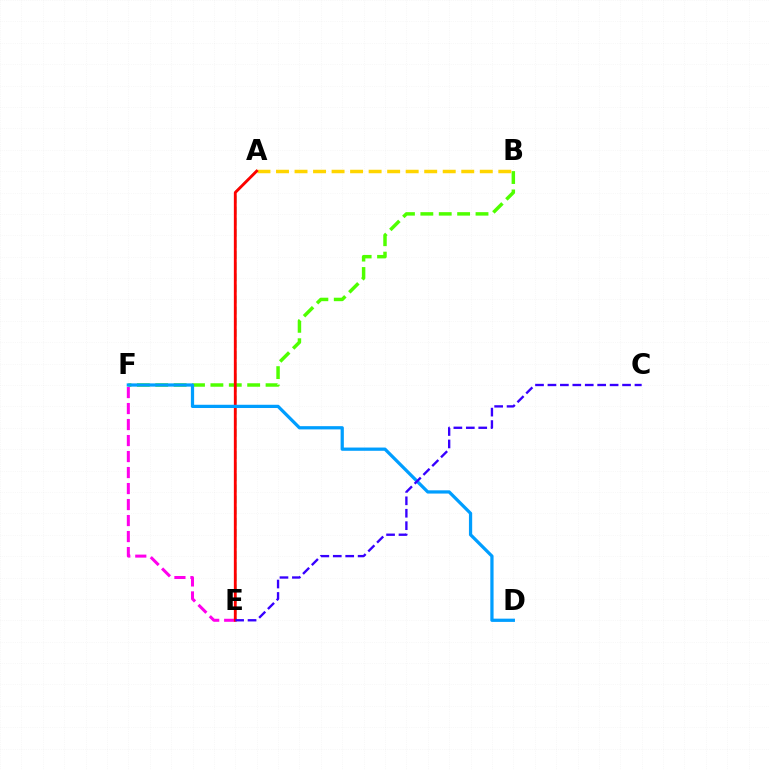{('B', 'F'): [{'color': '#4fff00', 'line_style': 'dashed', 'thickness': 2.5}], ('A', 'E'): [{'color': '#00ff86', 'line_style': 'dashed', 'thickness': 1.51}, {'color': '#ff0000', 'line_style': 'solid', 'thickness': 2.04}], ('E', 'F'): [{'color': '#ff00ed', 'line_style': 'dashed', 'thickness': 2.17}], ('A', 'B'): [{'color': '#ffd500', 'line_style': 'dashed', 'thickness': 2.52}], ('D', 'F'): [{'color': '#009eff', 'line_style': 'solid', 'thickness': 2.33}], ('C', 'E'): [{'color': '#3700ff', 'line_style': 'dashed', 'thickness': 1.69}]}